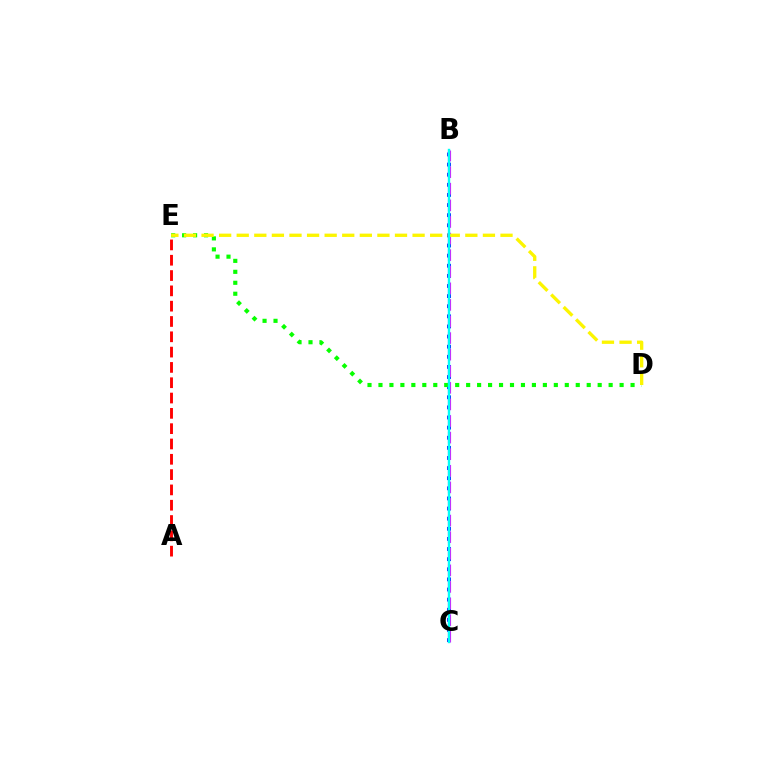{('B', 'C'): [{'color': '#0010ff', 'line_style': 'dotted', 'thickness': 2.75}, {'color': '#ee00ff', 'line_style': 'dashed', 'thickness': 2.25}, {'color': '#00fff6', 'line_style': 'solid', 'thickness': 1.73}], ('D', 'E'): [{'color': '#08ff00', 'line_style': 'dotted', 'thickness': 2.98}, {'color': '#fcf500', 'line_style': 'dashed', 'thickness': 2.39}], ('A', 'E'): [{'color': '#ff0000', 'line_style': 'dashed', 'thickness': 2.08}]}